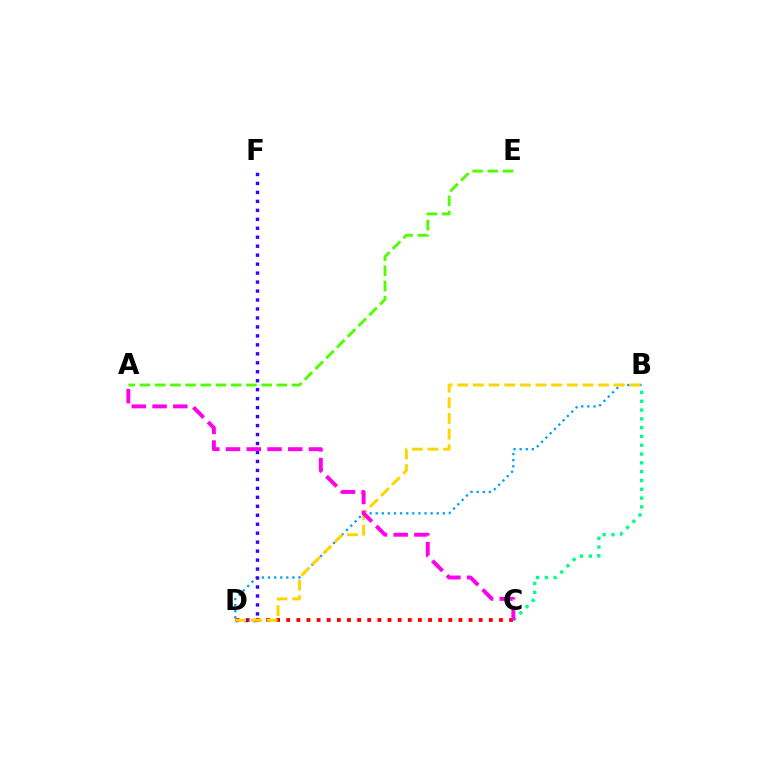{('B', 'D'): [{'color': '#009eff', 'line_style': 'dotted', 'thickness': 1.66}, {'color': '#ffd500', 'line_style': 'dashed', 'thickness': 2.13}], ('C', 'D'): [{'color': '#ff0000', 'line_style': 'dotted', 'thickness': 2.75}], ('D', 'F'): [{'color': '#3700ff', 'line_style': 'dotted', 'thickness': 2.44}], ('B', 'C'): [{'color': '#00ff86', 'line_style': 'dotted', 'thickness': 2.39}], ('A', 'C'): [{'color': '#ff00ed', 'line_style': 'dashed', 'thickness': 2.82}], ('A', 'E'): [{'color': '#4fff00', 'line_style': 'dashed', 'thickness': 2.07}]}